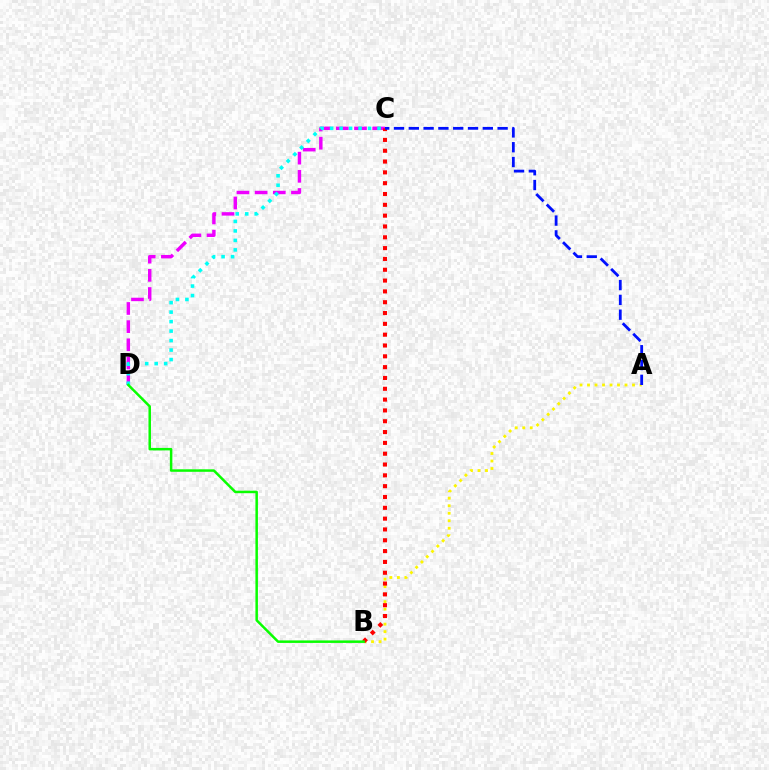{('C', 'D'): [{'color': '#ee00ff', 'line_style': 'dashed', 'thickness': 2.47}, {'color': '#00fff6', 'line_style': 'dotted', 'thickness': 2.58}], ('A', 'B'): [{'color': '#fcf500', 'line_style': 'dotted', 'thickness': 2.04}], ('B', 'C'): [{'color': '#ff0000', 'line_style': 'dotted', 'thickness': 2.94}], ('B', 'D'): [{'color': '#08ff00', 'line_style': 'solid', 'thickness': 1.8}], ('A', 'C'): [{'color': '#0010ff', 'line_style': 'dashed', 'thickness': 2.01}]}